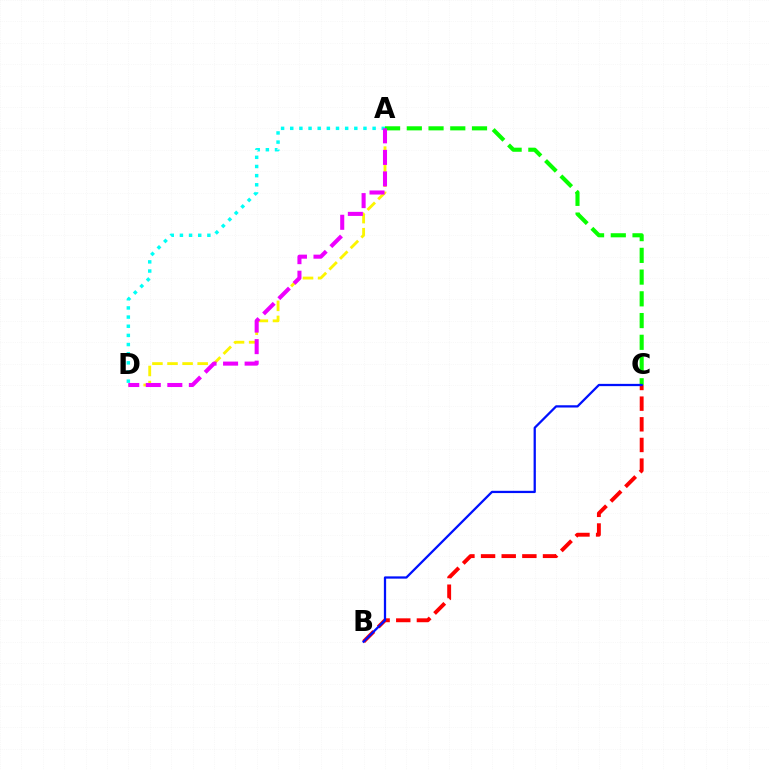{('A', 'D'): [{'color': '#fcf500', 'line_style': 'dashed', 'thickness': 2.05}, {'color': '#00fff6', 'line_style': 'dotted', 'thickness': 2.49}, {'color': '#ee00ff', 'line_style': 'dashed', 'thickness': 2.93}], ('B', 'C'): [{'color': '#ff0000', 'line_style': 'dashed', 'thickness': 2.81}, {'color': '#0010ff', 'line_style': 'solid', 'thickness': 1.63}], ('A', 'C'): [{'color': '#08ff00', 'line_style': 'dashed', 'thickness': 2.95}]}